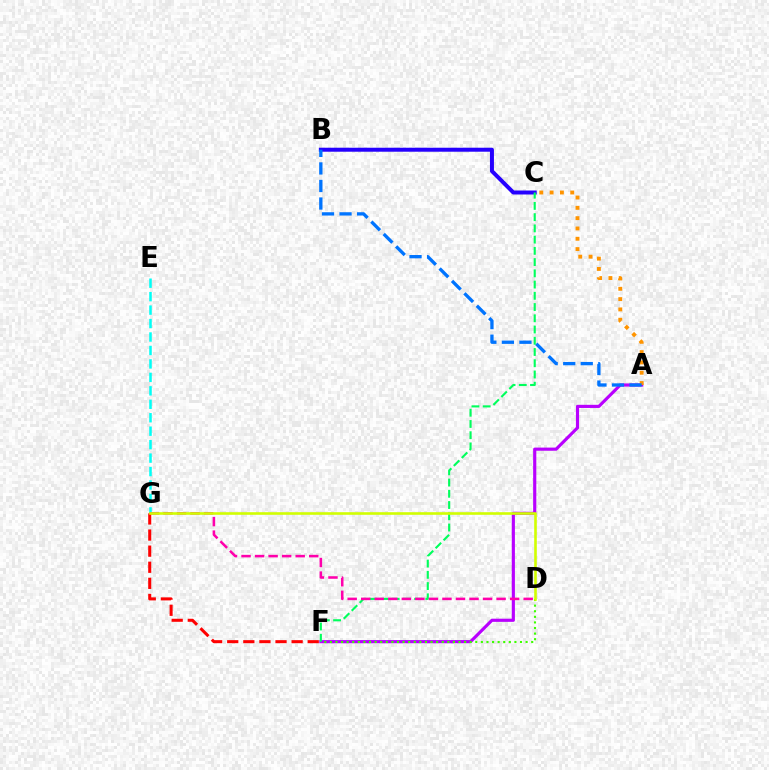{('A', 'F'): [{'color': '#b900ff', 'line_style': 'solid', 'thickness': 2.27}], ('A', 'C'): [{'color': '#ff9400', 'line_style': 'dotted', 'thickness': 2.8}], ('B', 'C'): [{'color': '#2500ff', 'line_style': 'solid', 'thickness': 2.87}], ('A', 'B'): [{'color': '#0074ff', 'line_style': 'dashed', 'thickness': 2.38}], ('E', 'G'): [{'color': '#00fff6', 'line_style': 'dashed', 'thickness': 1.83}], ('D', 'F'): [{'color': '#3dff00', 'line_style': 'dotted', 'thickness': 1.52}], ('C', 'F'): [{'color': '#00ff5c', 'line_style': 'dashed', 'thickness': 1.53}], ('D', 'G'): [{'color': '#ff00ac', 'line_style': 'dashed', 'thickness': 1.84}, {'color': '#d1ff00', 'line_style': 'solid', 'thickness': 1.87}], ('F', 'G'): [{'color': '#ff0000', 'line_style': 'dashed', 'thickness': 2.19}]}